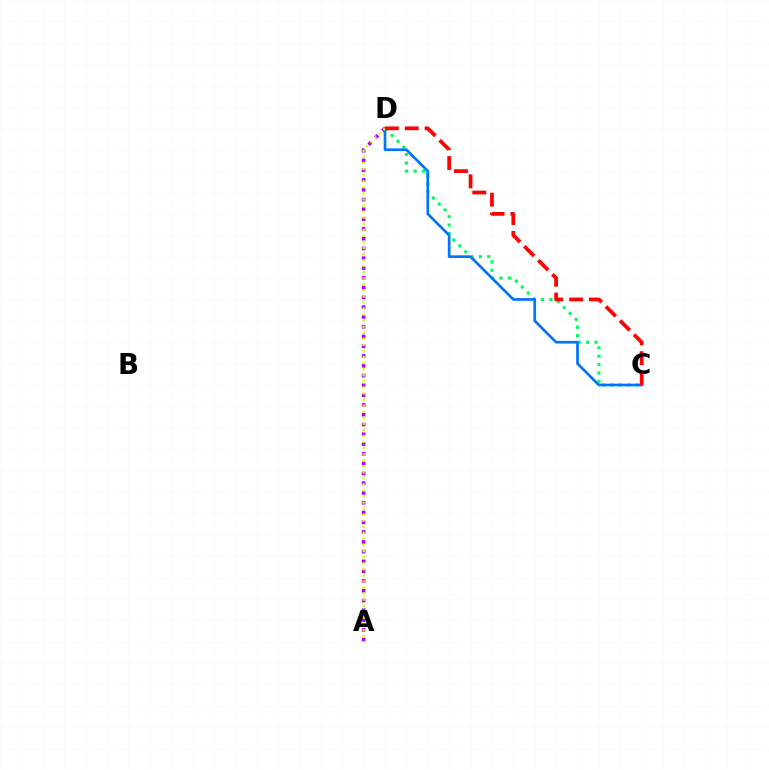{('A', 'D'): [{'color': '#b900ff', 'line_style': 'dotted', 'thickness': 2.66}, {'color': '#d1ff00', 'line_style': 'dotted', 'thickness': 1.65}], ('C', 'D'): [{'color': '#00ff5c', 'line_style': 'dotted', 'thickness': 2.28}, {'color': '#0074ff', 'line_style': 'solid', 'thickness': 1.93}, {'color': '#ff0000', 'line_style': 'dashed', 'thickness': 2.7}]}